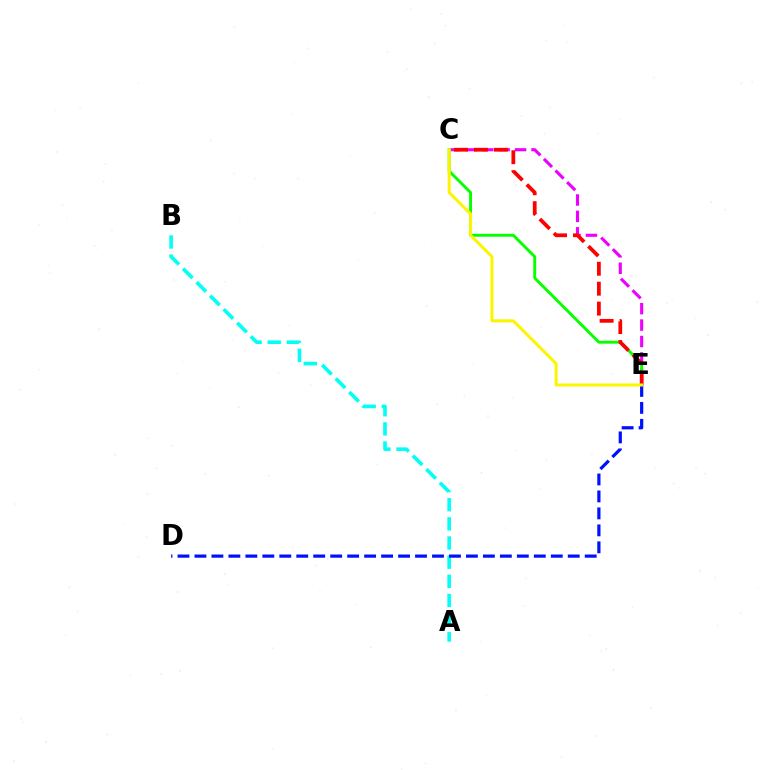{('A', 'B'): [{'color': '#00fff6', 'line_style': 'dashed', 'thickness': 2.6}], ('C', 'E'): [{'color': '#ee00ff', 'line_style': 'dashed', 'thickness': 2.23}, {'color': '#08ff00', 'line_style': 'solid', 'thickness': 2.1}, {'color': '#ff0000', 'line_style': 'dashed', 'thickness': 2.71}, {'color': '#fcf500', 'line_style': 'solid', 'thickness': 2.17}], ('D', 'E'): [{'color': '#0010ff', 'line_style': 'dashed', 'thickness': 2.31}]}